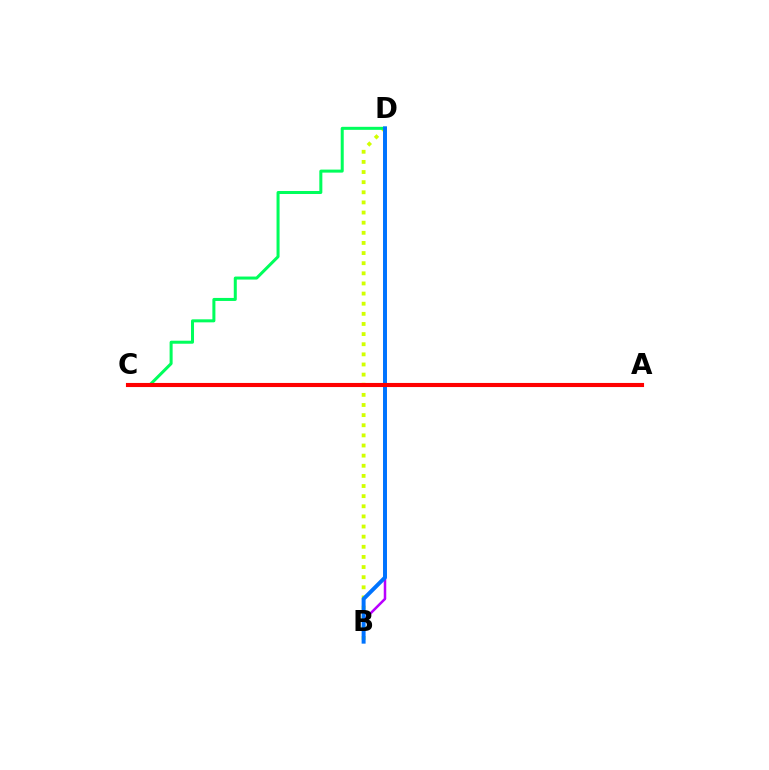{('B', 'D'): [{'color': '#d1ff00', 'line_style': 'dotted', 'thickness': 2.75}, {'color': '#b900ff', 'line_style': 'solid', 'thickness': 1.81}, {'color': '#0074ff', 'line_style': 'solid', 'thickness': 2.85}], ('C', 'D'): [{'color': '#00ff5c', 'line_style': 'solid', 'thickness': 2.17}], ('A', 'C'): [{'color': '#ff0000', 'line_style': 'solid', 'thickness': 2.95}]}